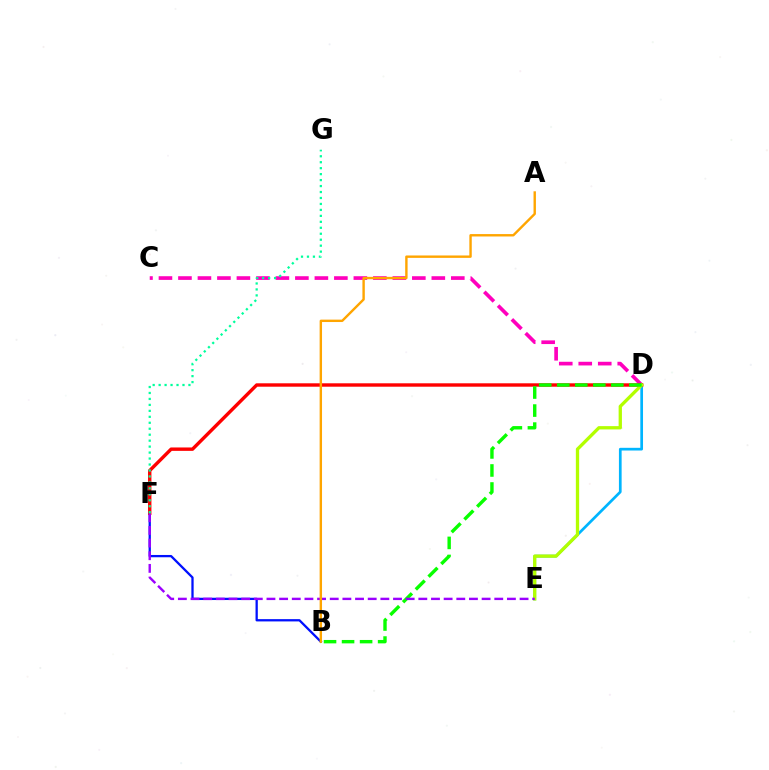{('B', 'F'): [{'color': '#0010ff', 'line_style': 'solid', 'thickness': 1.64}], ('C', 'D'): [{'color': '#ff00bd', 'line_style': 'dashed', 'thickness': 2.65}], ('D', 'E'): [{'color': '#00b5ff', 'line_style': 'solid', 'thickness': 1.95}, {'color': '#b3ff00', 'line_style': 'solid', 'thickness': 2.38}], ('D', 'F'): [{'color': '#ff0000', 'line_style': 'solid', 'thickness': 2.45}], ('B', 'D'): [{'color': '#08ff00', 'line_style': 'dashed', 'thickness': 2.45}], ('E', 'F'): [{'color': '#9b00ff', 'line_style': 'dashed', 'thickness': 1.72}], ('F', 'G'): [{'color': '#00ff9d', 'line_style': 'dotted', 'thickness': 1.62}], ('A', 'B'): [{'color': '#ffa500', 'line_style': 'solid', 'thickness': 1.73}]}